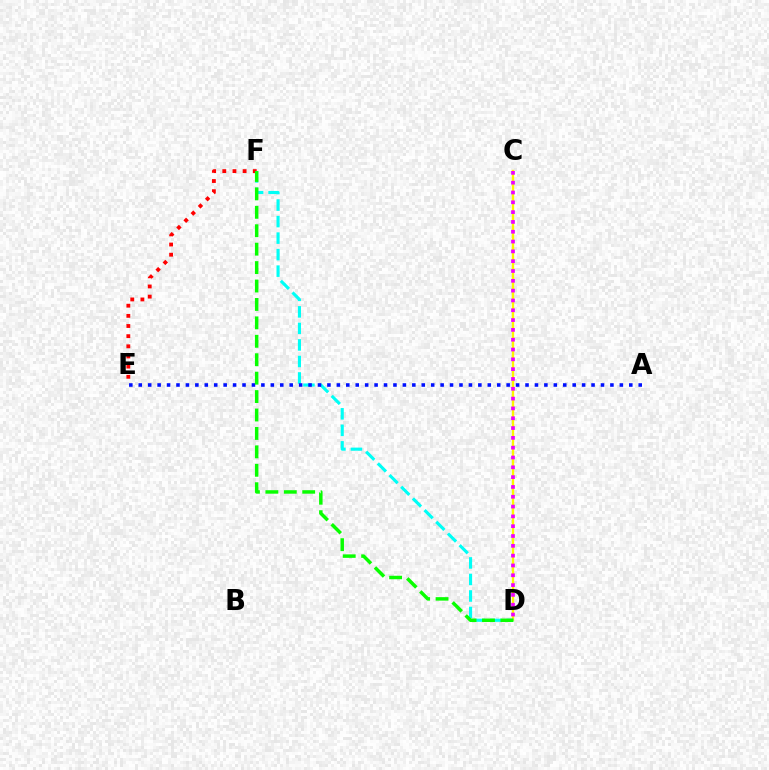{('E', 'F'): [{'color': '#ff0000', 'line_style': 'dotted', 'thickness': 2.76}], ('C', 'D'): [{'color': '#fcf500', 'line_style': 'solid', 'thickness': 1.68}, {'color': '#ee00ff', 'line_style': 'dotted', 'thickness': 2.67}], ('D', 'F'): [{'color': '#00fff6', 'line_style': 'dashed', 'thickness': 2.24}, {'color': '#08ff00', 'line_style': 'dashed', 'thickness': 2.5}], ('A', 'E'): [{'color': '#0010ff', 'line_style': 'dotted', 'thickness': 2.56}]}